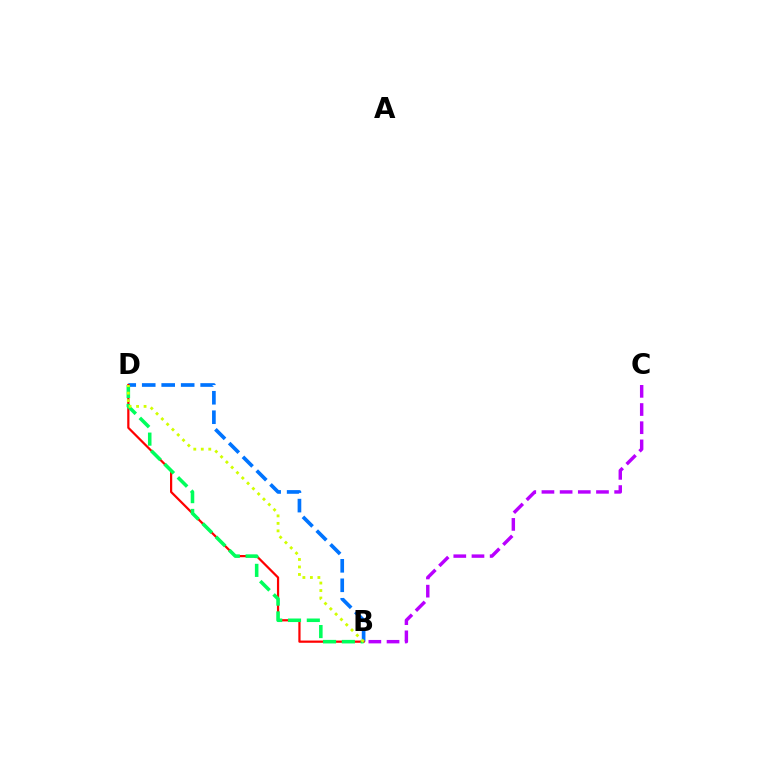{('B', 'C'): [{'color': '#b900ff', 'line_style': 'dashed', 'thickness': 2.47}], ('B', 'D'): [{'color': '#0074ff', 'line_style': 'dashed', 'thickness': 2.65}, {'color': '#ff0000', 'line_style': 'solid', 'thickness': 1.6}, {'color': '#00ff5c', 'line_style': 'dashed', 'thickness': 2.55}, {'color': '#d1ff00', 'line_style': 'dotted', 'thickness': 2.04}]}